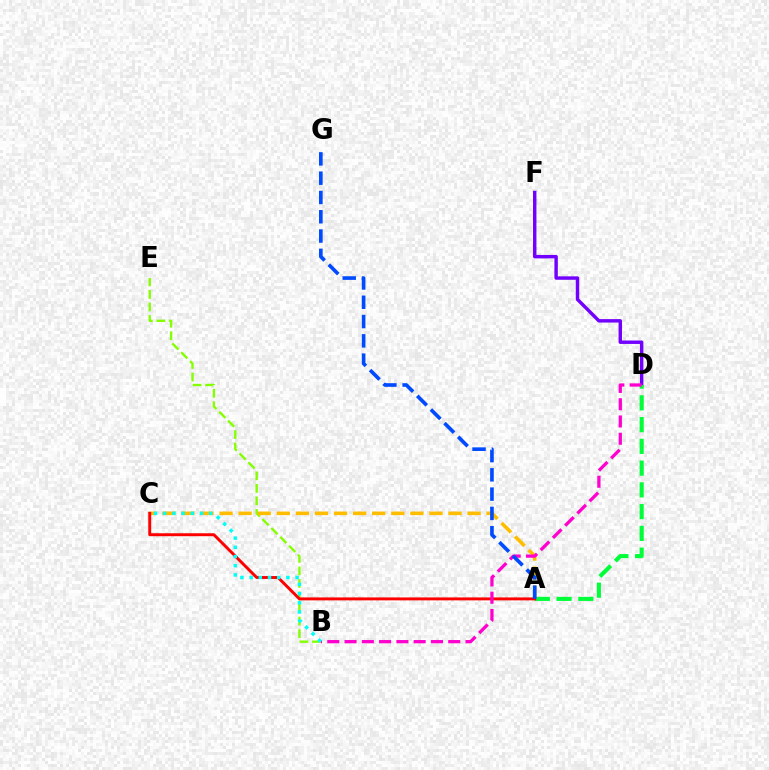{('D', 'F'): [{'color': '#7200ff', 'line_style': 'solid', 'thickness': 2.47}], ('A', 'D'): [{'color': '#00ff39', 'line_style': 'dashed', 'thickness': 2.96}], ('B', 'E'): [{'color': '#84ff00', 'line_style': 'dashed', 'thickness': 1.7}], ('A', 'C'): [{'color': '#ffbd00', 'line_style': 'dashed', 'thickness': 2.59}, {'color': '#ff0000', 'line_style': 'solid', 'thickness': 2.12}], ('B', 'D'): [{'color': '#ff00cf', 'line_style': 'dashed', 'thickness': 2.35}], ('A', 'G'): [{'color': '#004bff', 'line_style': 'dashed', 'thickness': 2.62}], ('B', 'C'): [{'color': '#00fff6', 'line_style': 'dotted', 'thickness': 2.5}]}